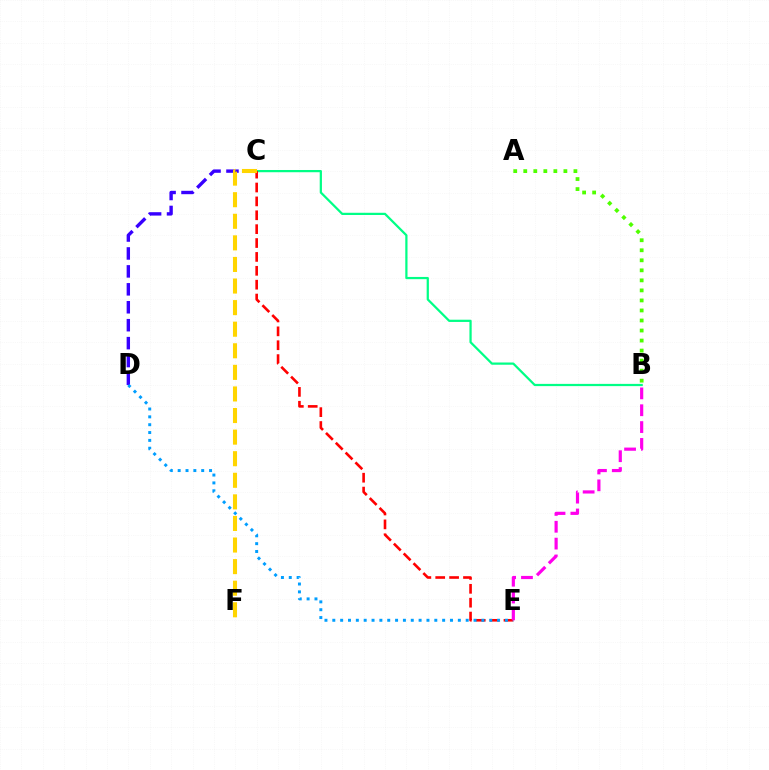{('C', 'D'): [{'color': '#3700ff', 'line_style': 'dashed', 'thickness': 2.44}], ('A', 'B'): [{'color': '#4fff00', 'line_style': 'dotted', 'thickness': 2.73}], ('B', 'C'): [{'color': '#00ff86', 'line_style': 'solid', 'thickness': 1.61}], ('C', 'E'): [{'color': '#ff0000', 'line_style': 'dashed', 'thickness': 1.89}], ('D', 'E'): [{'color': '#009eff', 'line_style': 'dotted', 'thickness': 2.13}], ('B', 'E'): [{'color': '#ff00ed', 'line_style': 'dashed', 'thickness': 2.29}], ('C', 'F'): [{'color': '#ffd500', 'line_style': 'dashed', 'thickness': 2.93}]}